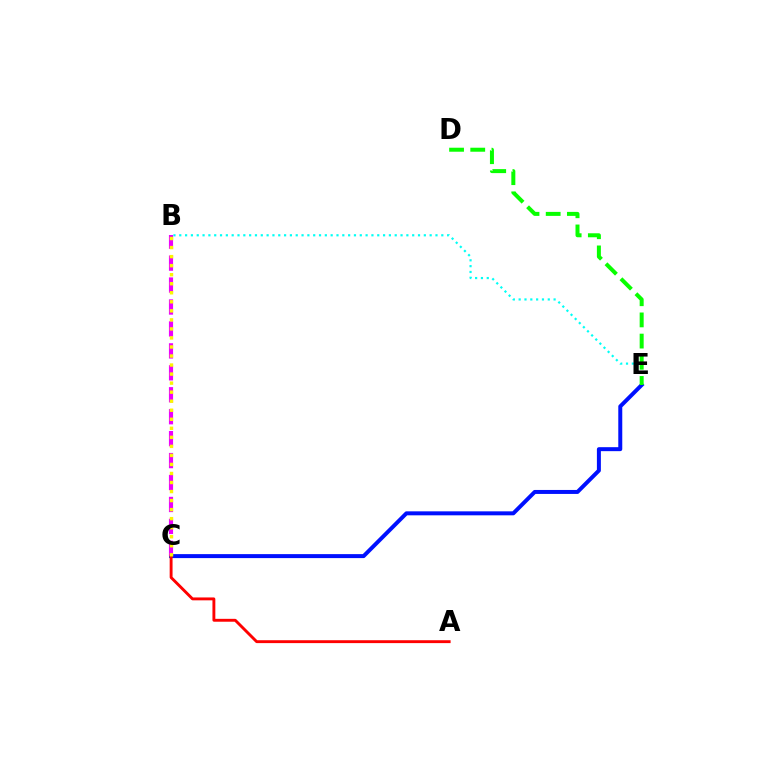{('B', 'E'): [{'color': '#00fff6', 'line_style': 'dotted', 'thickness': 1.58}], ('C', 'E'): [{'color': '#0010ff', 'line_style': 'solid', 'thickness': 2.86}], ('B', 'C'): [{'color': '#ee00ff', 'line_style': 'dashed', 'thickness': 2.98}, {'color': '#fcf500', 'line_style': 'dotted', 'thickness': 2.45}], ('A', 'C'): [{'color': '#ff0000', 'line_style': 'solid', 'thickness': 2.08}], ('D', 'E'): [{'color': '#08ff00', 'line_style': 'dashed', 'thickness': 2.88}]}